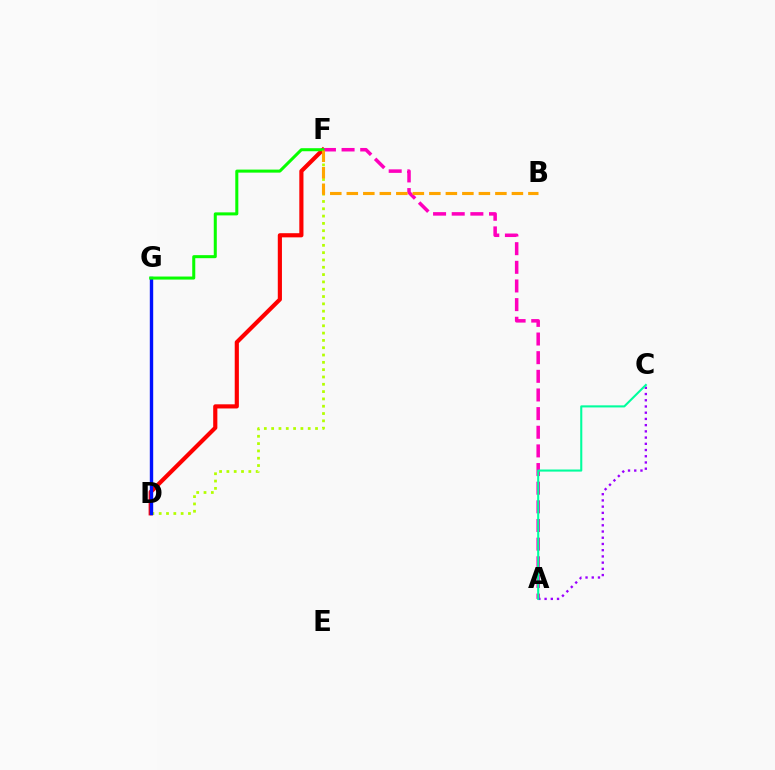{('D', 'F'): [{'color': '#b3ff00', 'line_style': 'dotted', 'thickness': 1.99}, {'color': '#ff0000', 'line_style': 'solid', 'thickness': 2.99}], ('D', 'G'): [{'color': '#00b5ff', 'line_style': 'dotted', 'thickness': 2.14}, {'color': '#0010ff', 'line_style': 'solid', 'thickness': 2.44}], ('A', 'F'): [{'color': '#ff00bd', 'line_style': 'dashed', 'thickness': 2.53}], ('A', 'C'): [{'color': '#9b00ff', 'line_style': 'dotted', 'thickness': 1.69}, {'color': '#00ff9d', 'line_style': 'solid', 'thickness': 1.5}], ('F', 'G'): [{'color': '#08ff00', 'line_style': 'solid', 'thickness': 2.18}], ('B', 'F'): [{'color': '#ffa500', 'line_style': 'dashed', 'thickness': 2.24}]}